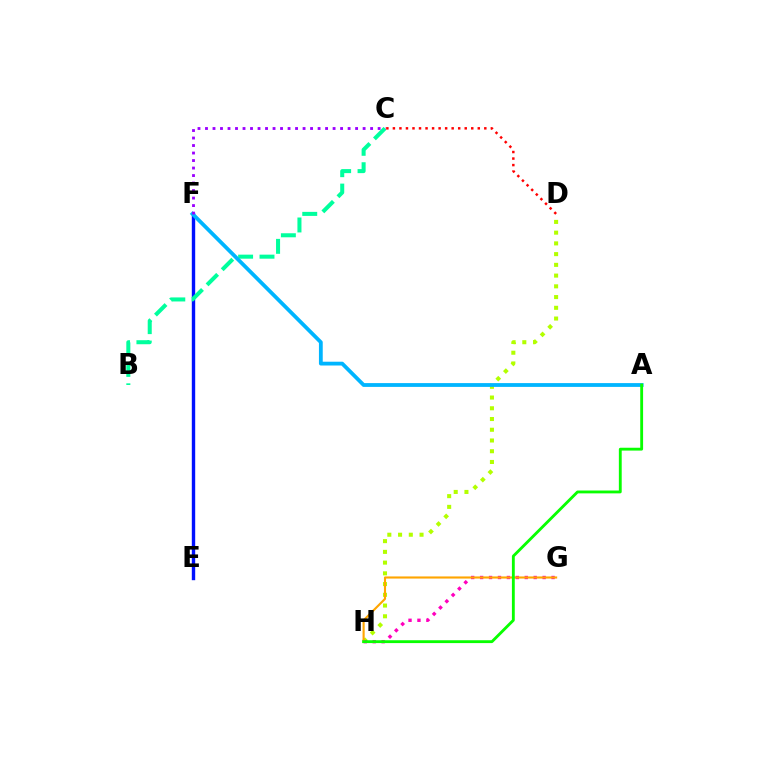{('E', 'F'): [{'color': '#0010ff', 'line_style': 'solid', 'thickness': 2.44}], ('B', 'C'): [{'color': '#00ff9d', 'line_style': 'dashed', 'thickness': 2.9}], ('C', 'D'): [{'color': '#ff0000', 'line_style': 'dotted', 'thickness': 1.77}], ('D', 'H'): [{'color': '#b3ff00', 'line_style': 'dotted', 'thickness': 2.92}], ('G', 'H'): [{'color': '#ff00bd', 'line_style': 'dotted', 'thickness': 2.43}, {'color': '#ffa500', 'line_style': 'solid', 'thickness': 1.53}], ('A', 'F'): [{'color': '#00b5ff', 'line_style': 'solid', 'thickness': 2.73}], ('C', 'F'): [{'color': '#9b00ff', 'line_style': 'dotted', 'thickness': 2.04}], ('A', 'H'): [{'color': '#08ff00', 'line_style': 'solid', 'thickness': 2.05}]}